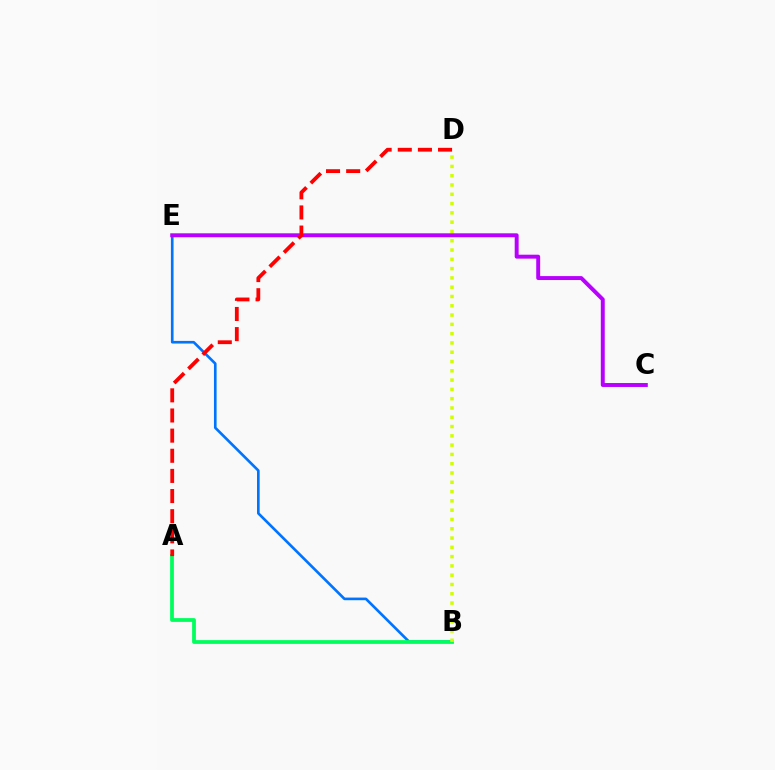{('B', 'E'): [{'color': '#0074ff', 'line_style': 'solid', 'thickness': 1.9}], ('A', 'B'): [{'color': '#00ff5c', 'line_style': 'solid', 'thickness': 2.72}], ('B', 'D'): [{'color': '#d1ff00', 'line_style': 'dotted', 'thickness': 2.52}], ('C', 'E'): [{'color': '#b900ff', 'line_style': 'solid', 'thickness': 2.83}], ('A', 'D'): [{'color': '#ff0000', 'line_style': 'dashed', 'thickness': 2.74}]}